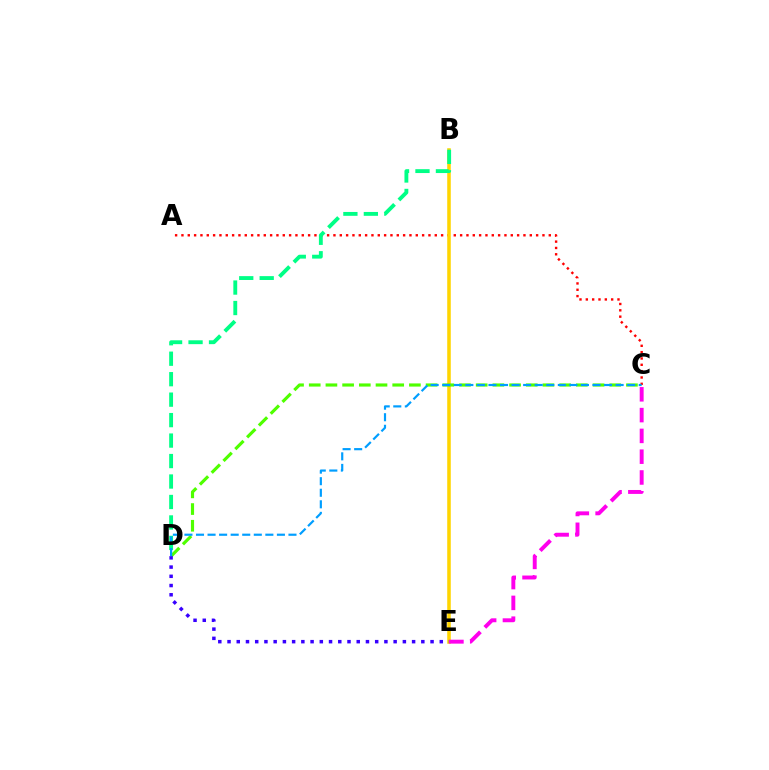{('A', 'C'): [{'color': '#ff0000', 'line_style': 'dotted', 'thickness': 1.72}], ('B', 'E'): [{'color': '#ffd500', 'line_style': 'solid', 'thickness': 2.56}], ('C', 'D'): [{'color': '#4fff00', 'line_style': 'dashed', 'thickness': 2.27}, {'color': '#009eff', 'line_style': 'dashed', 'thickness': 1.57}], ('B', 'D'): [{'color': '#00ff86', 'line_style': 'dashed', 'thickness': 2.78}], ('D', 'E'): [{'color': '#3700ff', 'line_style': 'dotted', 'thickness': 2.51}], ('C', 'E'): [{'color': '#ff00ed', 'line_style': 'dashed', 'thickness': 2.82}]}